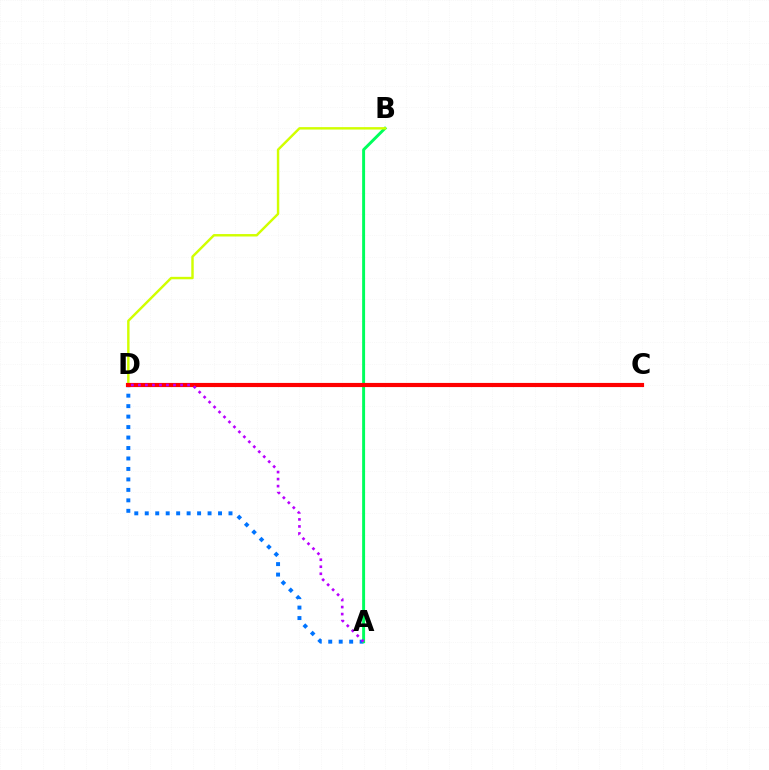{('A', 'D'): [{'color': '#0074ff', 'line_style': 'dotted', 'thickness': 2.84}, {'color': '#b900ff', 'line_style': 'dotted', 'thickness': 1.91}], ('A', 'B'): [{'color': '#00ff5c', 'line_style': 'solid', 'thickness': 2.12}], ('B', 'D'): [{'color': '#d1ff00', 'line_style': 'solid', 'thickness': 1.75}], ('C', 'D'): [{'color': '#ff0000', 'line_style': 'solid', 'thickness': 2.99}]}